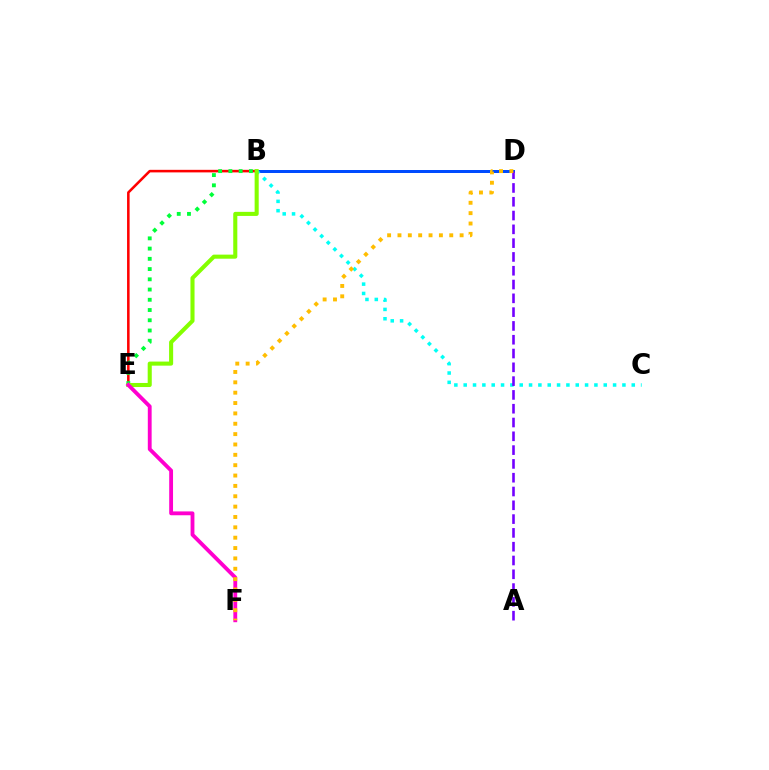{('B', 'E'): [{'color': '#ff0000', 'line_style': 'solid', 'thickness': 1.84}, {'color': '#00ff39', 'line_style': 'dotted', 'thickness': 2.78}, {'color': '#84ff00', 'line_style': 'solid', 'thickness': 2.93}], ('B', 'D'): [{'color': '#004bff', 'line_style': 'solid', 'thickness': 2.16}], ('B', 'C'): [{'color': '#00fff6', 'line_style': 'dotted', 'thickness': 2.54}], ('E', 'F'): [{'color': '#ff00cf', 'line_style': 'solid', 'thickness': 2.76}], ('A', 'D'): [{'color': '#7200ff', 'line_style': 'dashed', 'thickness': 1.87}], ('D', 'F'): [{'color': '#ffbd00', 'line_style': 'dotted', 'thickness': 2.81}]}